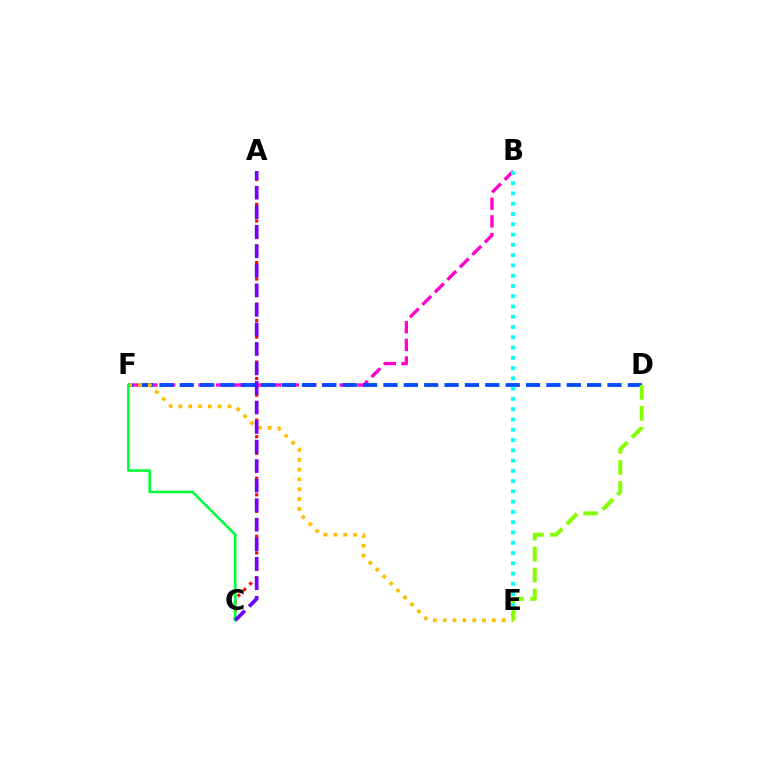{('B', 'F'): [{'color': '#ff00cf', 'line_style': 'dashed', 'thickness': 2.4}], ('D', 'F'): [{'color': '#004bff', 'line_style': 'dashed', 'thickness': 2.77}], ('A', 'C'): [{'color': '#ff0000', 'line_style': 'dotted', 'thickness': 2.25}, {'color': '#7200ff', 'line_style': 'dashed', 'thickness': 2.65}], ('E', 'F'): [{'color': '#ffbd00', 'line_style': 'dotted', 'thickness': 2.67}], ('B', 'E'): [{'color': '#00fff6', 'line_style': 'dotted', 'thickness': 2.79}], ('D', 'E'): [{'color': '#84ff00', 'line_style': 'dashed', 'thickness': 2.85}], ('C', 'F'): [{'color': '#00ff39', 'line_style': 'solid', 'thickness': 1.84}]}